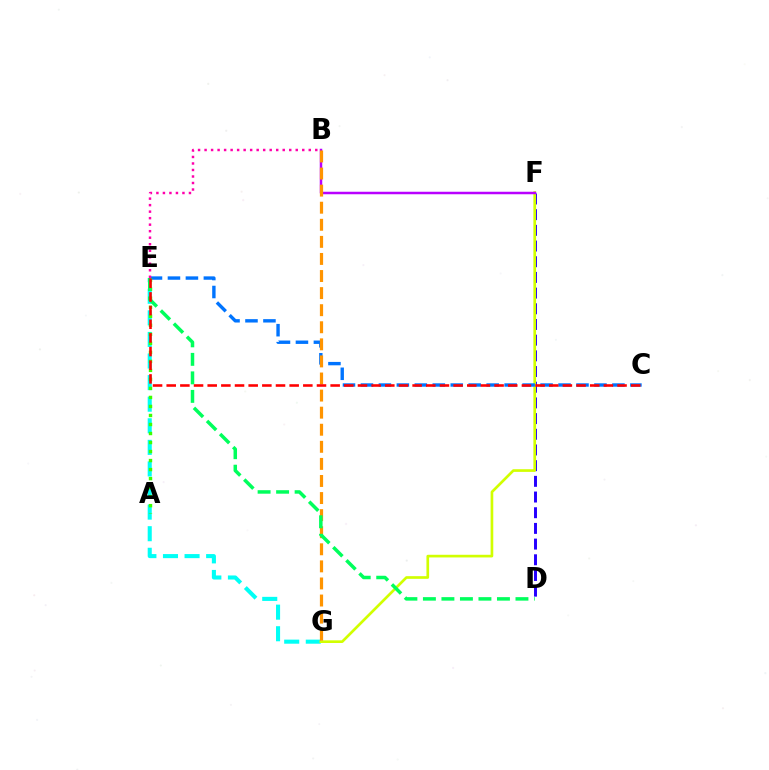{('E', 'G'): [{'color': '#00fff6', 'line_style': 'dashed', 'thickness': 2.93}], ('D', 'F'): [{'color': '#2500ff', 'line_style': 'dashed', 'thickness': 2.13}], ('F', 'G'): [{'color': '#d1ff00', 'line_style': 'solid', 'thickness': 1.92}], ('C', 'E'): [{'color': '#0074ff', 'line_style': 'dashed', 'thickness': 2.44}, {'color': '#ff0000', 'line_style': 'dashed', 'thickness': 1.86}], ('B', 'F'): [{'color': '#b900ff', 'line_style': 'solid', 'thickness': 1.8}], ('A', 'E'): [{'color': '#3dff00', 'line_style': 'dotted', 'thickness': 2.45}], ('B', 'G'): [{'color': '#ff9400', 'line_style': 'dashed', 'thickness': 2.32}], ('D', 'E'): [{'color': '#00ff5c', 'line_style': 'dashed', 'thickness': 2.51}], ('B', 'E'): [{'color': '#ff00ac', 'line_style': 'dotted', 'thickness': 1.77}]}